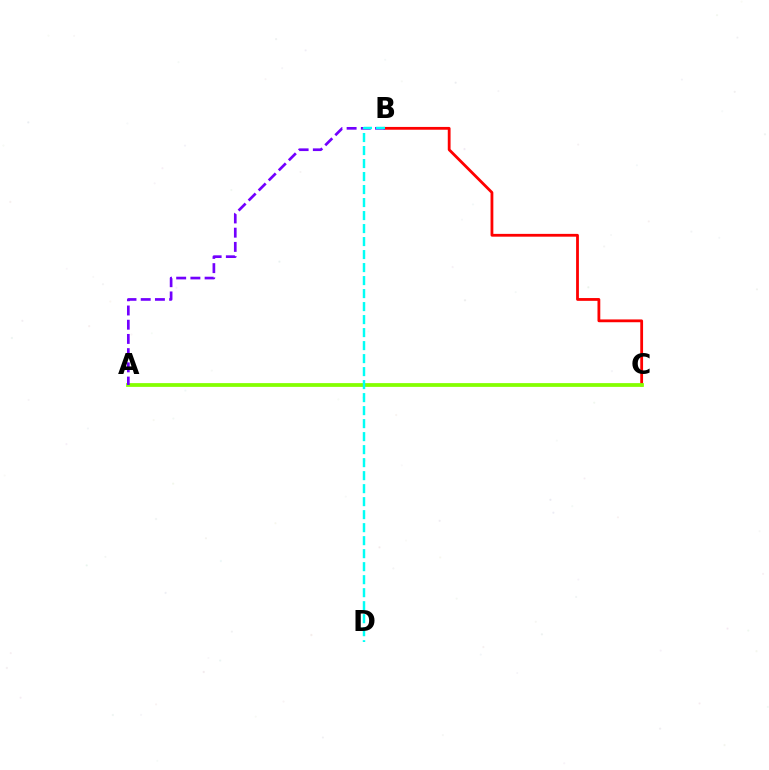{('B', 'C'): [{'color': '#ff0000', 'line_style': 'solid', 'thickness': 2.01}], ('A', 'C'): [{'color': '#84ff00', 'line_style': 'solid', 'thickness': 2.71}], ('A', 'B'): [{'color': '#7200ff', 'line_style': 'dashed', 'thickness': 1.93}], ('B', 'D'): [{'color': '#00fff6', 'line_style': 'dashed', 'thickness': 1.77}]}